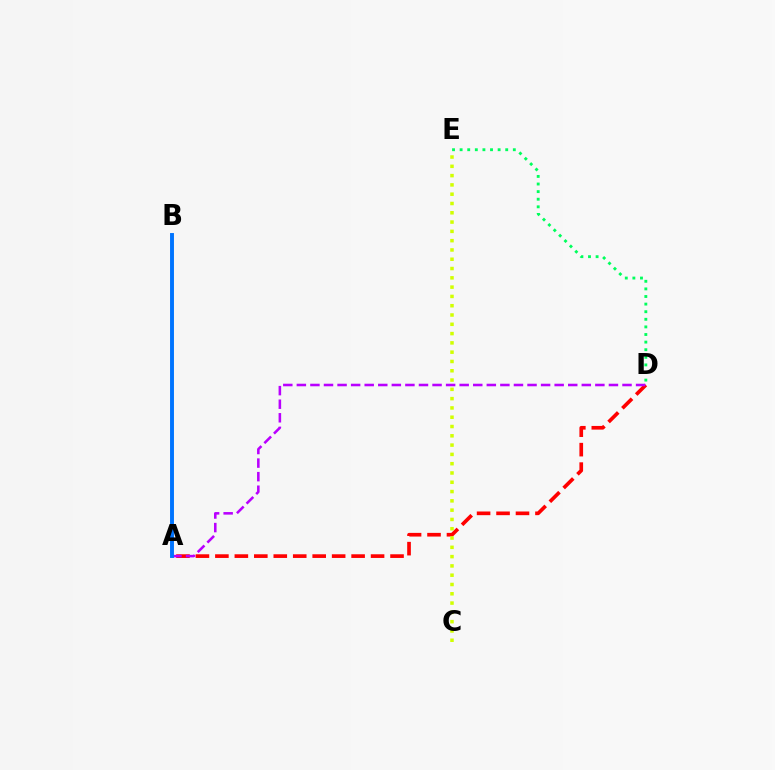{('A', 'D'): [{'color': '#ff0000', 'line_style': 'dashed', 'thickness': 2.64}, {'color': '#b900ff', 'line_style': 'dashed', 'thickness': 1.84}], ('D', 'E'): [{'color': '#00ff5c', 'line_style': 'dotted', 'thickness': 2.07}], ('C', 'E'): [{'color': '#d1ff00', 'line_style': 'dotted', 'thickness': 2.52}], ('A', 'B'): [{'color': '#0074ff', 'line_style': 'solid', 'thickness': 2.82}]}